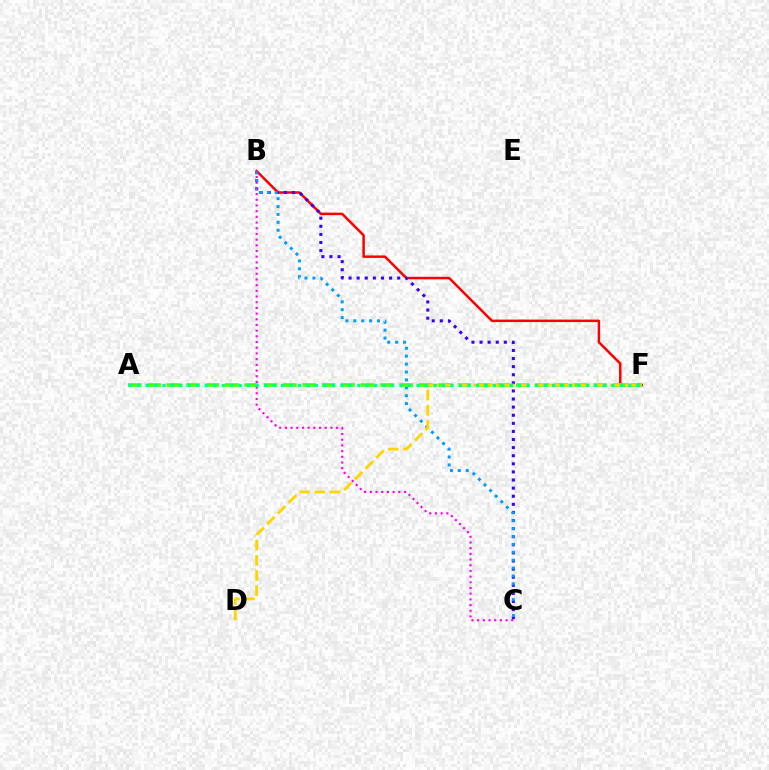{('B', 'F'): [{'color': '#ff0000', 'line_style': 'solid', 'thickness': 1.79}], ('B', 'C'): [{'color': '#3700ff', 'line_style': 'dotted', 'thickness': 2.2}, {'color': '#009eff', 'line_style': 'dotted', 'thickness': 2.15}, {'color': '#ff00ed', 'line_style': 'dotted', 'thickness': 1.55}], ('A', 'F'): [{'color': '#4fff00', 'line_style': 'dashed', 'thickness': 2.63}, {'color': '#00ff86', 'line_style': 'dotted', 'thickness': 2.3}], ('D', 'F'): [{'color': '#ffd500', 'line_style': 'dashed', 'thickness': 2.07}]}